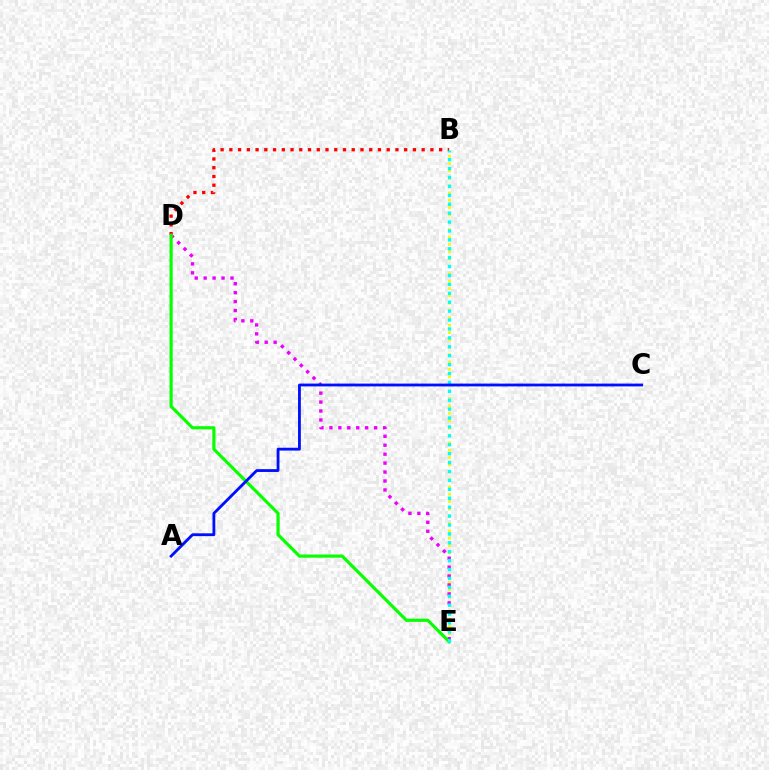{('B', 'E'): [{'color': '#fcf500', 'line_style': 'dotted', 'thickness': 2.0}, {'color': '#00fff6', 'line_style': 'dotted', 'thickness': 2.42}], ('D', 'E'): [{'color': '#ee00ff', 'line_style': 'dotted', 'thickness': 2.43}, {'color': '#08ff00', 'line_style': 'solid', 'thickness': 2.28}], ('B', 'D'): [{'color': '#ff0000', 'line_style': 'dotted', 'thickness': 2.37}], ('A', 'C'): [{'color': '#0010ff', 'line_style': 'solid', 'thickness': 2.03}]}